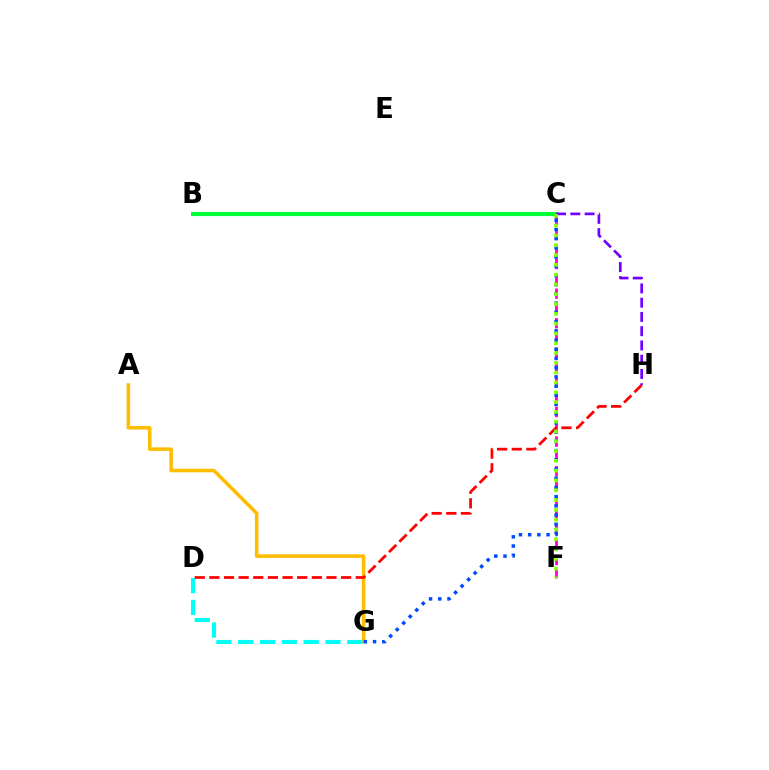{('C', 'F'): [{'color': '#ff00cf', 'line_style': 'dashed', 'thickness': 2.01}, {'color': '#84ff00', 'line_style': 'dotted', 'thickness': 2.66}], ('A', 'G'): [{'color': '#ffbd00', 'line_style': 'solid', 'thickness': 2.55}], ('B', 'C'): [{'color': '#00ff39', 'line_style': 'solid', 'thickness': 2.98}], ('D', 'H'): [{'color': '#ff0000', 'line_style': 'dashed', 'thickness': 1.99}], ('C', 'G'): [{'color': '#004bff', 'line_style': 'dotted', 'thickness': 2.5}], ('C', 'H'): [{'color': '#7200ff', 'line_style': 'dashed', 'thickness': 1.94}], ('D', 'G'): [{'color': '#00fff6', 'line_style': 'dashed', 'thickness': 2.96}]}